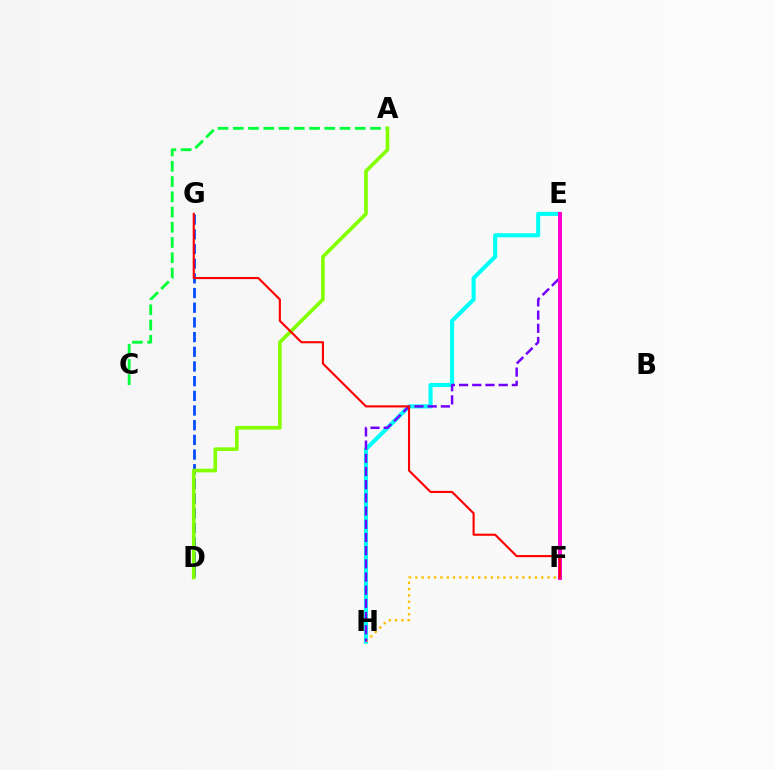{('A', 'C'): [{'color': '#00ff39', 'line_style': 'dashed', 'thickness': 2.07}], ('E', 'H'): [{'color': '#00fff6', 'line_style': 'solid', 'thickness': 2.94}, {'color': '#7200ff', 'line_style': 'dashed', 'thickness': 1.79}], ('D', 'G'): [{'color': '#004bff', 'line_style': 'dashed', 'thickness': 1.99}], ('F', 'H'): [{'color': '#ffbd00', 'line_style': 'dotted', 'thickness': 1.71}], ('E', 'F'): [{'color': '#ff00cf', 'line_style': 'solid', 'thickness': 2.86}], ('A', 'D'): [{'color': '#84ff00', 'line_style': 'solid', 'thickness': 2.63}], ('F', 'G'): [{'color': '#ff0000', 'line_style': 'solid', 'thickness': 1.53}]}